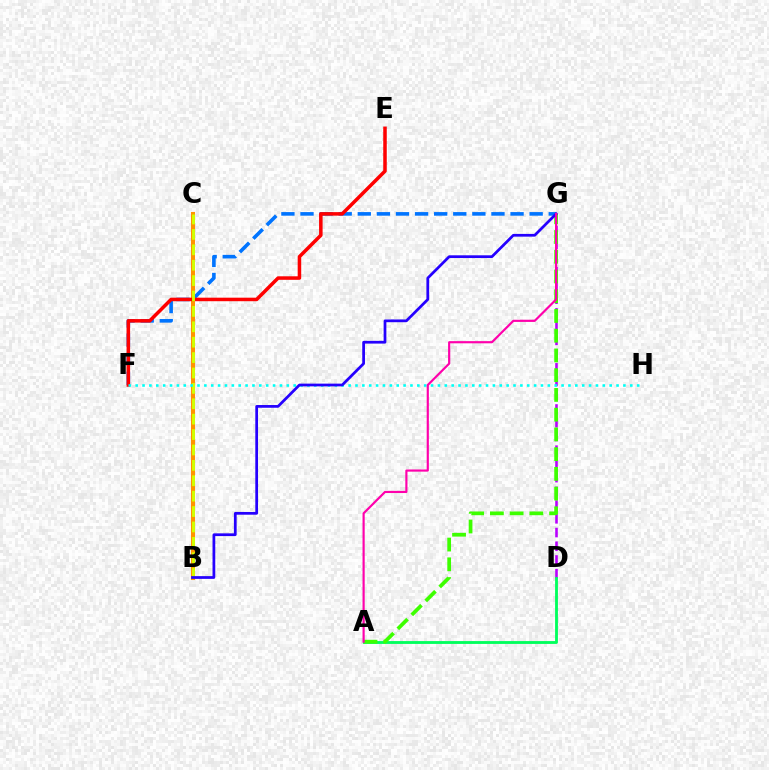{('B', 'C'): [{'color': '#ff9400', 'line_style': 'solid', 'thickness': 2.92}, {'color': '#d1ff00', 'line_style': 'dashed', 'thickness': 2.09}], ('D', 'G'): [{'color': '#b900ff', 'line_style': 'dashed', 'thickness': 1.86}], ('F', 'G'): [{'color': '#0074ff', 'line_style': 'dashed', 'thickness': 2.59}], ('E', 'F'): [{'color': '#ff0000', 'line_style': 'solid', 'thickness': 2.54}], ('A', 'D'): [{'color': '#00ff5c', 'line_style': 'solid', 'thickness': 2.04}], ('F', 'H'): [{'color': '#00fff6', 'line_style': 'dotted', 'thickness': 1.87}], ('A', 'G'): [{'color': '#3dff00', 'line_style': 'dashed', 'thickness': 2.68}, {'color': '#ff00ac', 'line_style': 'solid', 'thickness': 1.56}], ('B', 'G'): [{'color': '#2500ff', 'line_style': 'solid', 'thickness': 1.97}]}